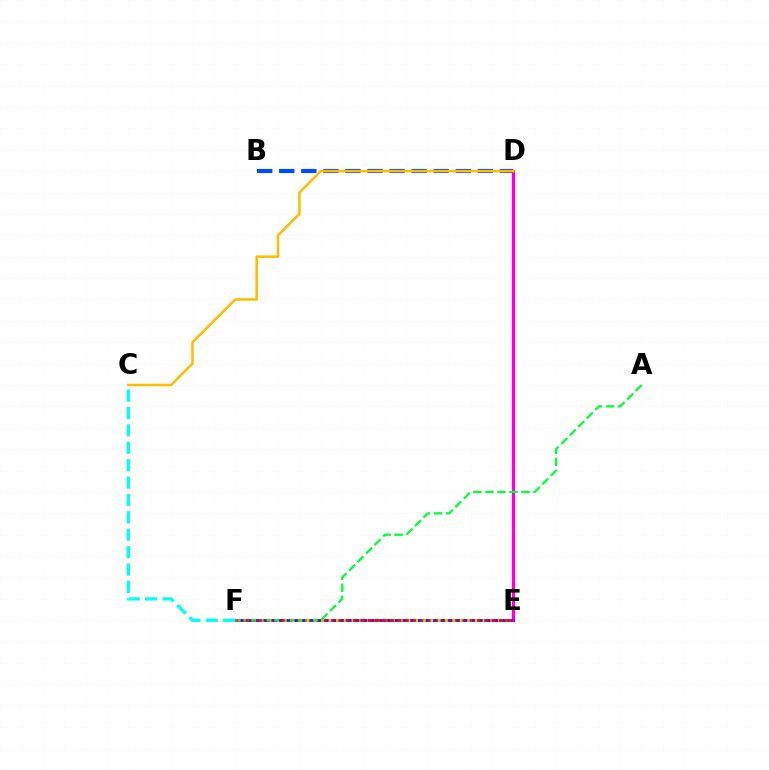{('D', 'E'): [{'color': '#ff00cf', 'line_style': 'solid', 'thickness': 2.34}], ('E', 'F'): [{'color': '#ff0000', 'line_style': 'solid', 'thickness': 2.07}, {'color': '#84ff00', 'line_style': 'dotted', 'thickness': 1.98}, {'color': '#7200ff', 'line_style': 'dotted', 'thickness': 2.1}], ('B', 'D'): [{'color': '#004bff', 'line_style': 'dashed', 'thickness': 3.0}], ('A', 'F'): [{'color': '#00ff39', 'line_style': 'dashed', 'thickness': 1.64}], ('C', 'F'): [{'color': '#00fff6', 'line_style': 'dashed', 'thickness': 2.36}], ('C', 'D'): [{'color': '#ffbd00', 'line_style': 'solid', 'thickness': 1.83}]}